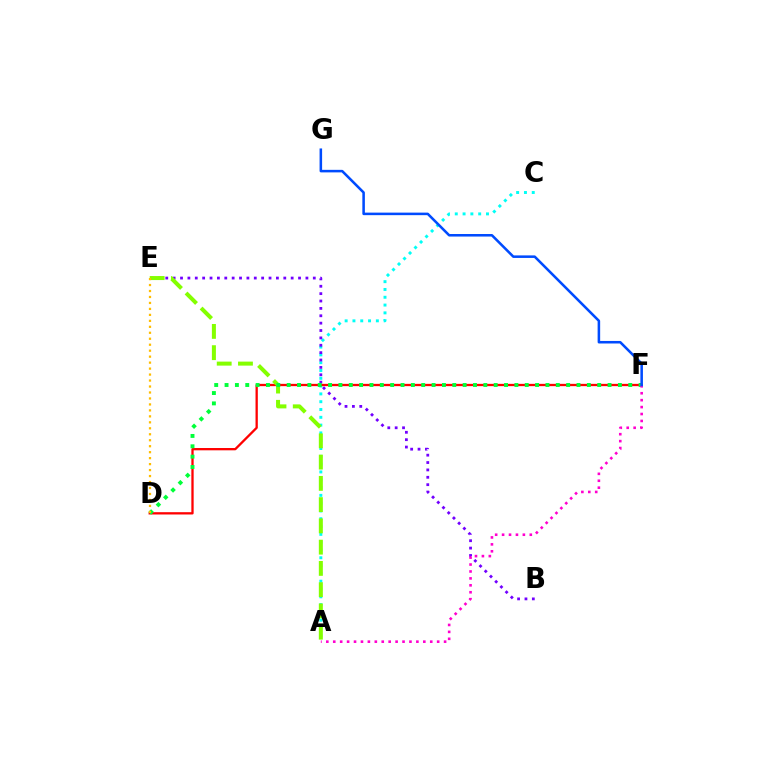{('A', 'C'): [{'color': '#00fff6', 'line_style': 'dotted', 'thickness': 2.12}], ('B', 'E'): [{'color': '#7200ff', 'line_style': 'dotted', 'thickness': 2.0}], ('D', 'F'): [{'color': '#ff0000', 'line_style': 'solid', 'thickness': 1.65}, {'color': '#00ff39', 'line_style': 'dotted', 'thickness': 2.81}], ('A', 'E'): [{'color': '#84ff00', 'line_style': 'dashed', 'thickness': 2.89}], ('A', 'F'): [{'color': '#ff00cf', 'line_style': 'dotted', 'thickness': 1.88}], ('D', 'E'): [{'color': '#ffbd00', 'line_style': 'dotted', 'thickness': 1.62}], ('F', 'G'): [{'color': '#004bff', 'line_style': 'solid', 'thickness': 1.83}]}